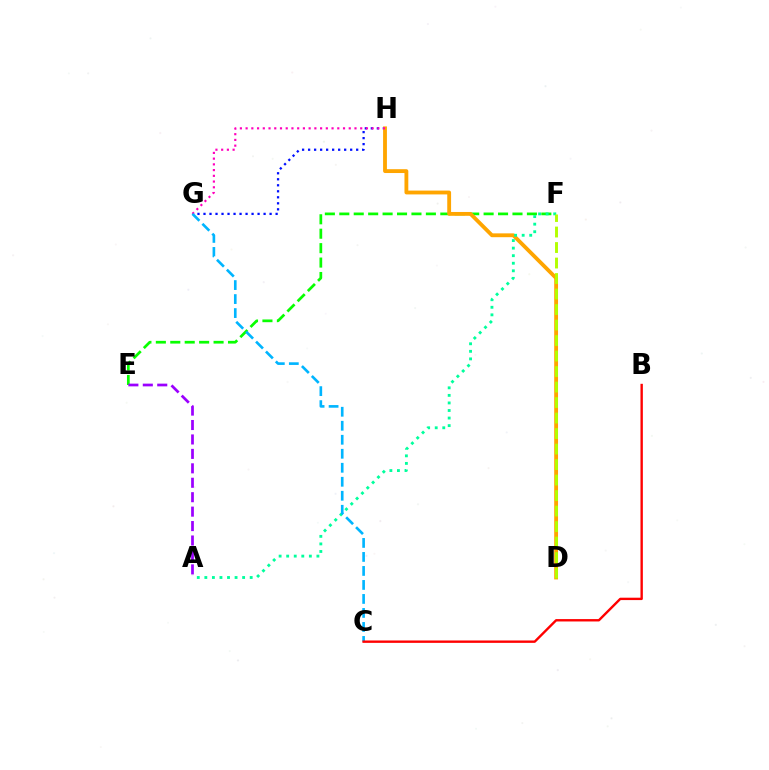{('G', 'H'): [{'color': '#0010ff', 'line_style': 'dotted', 'thickness': 1.63}, {'color': '#ff00bd', 'line_style': 'dotted', 'thickness': 1.56}], ('E', 'F'): [{'color': '#08ff00', 'line_style': 'dashed', 'thickness': 1.96}], ('D', 'H'): [{'color': '#ffa500', 'line_style': 'solid', 'thickness': 2.76}], ('A', 'F'): [{'color': '#00ff9d', 'line_style': 'dotted', 'thickness': 2.05}], ('C', 'G'): [{'color': '#00b5ff', 'line_style': 'dashed', 'thickness': 1.9}], ('B', 'C'): [{'color': '#ff0000', 'line_style': 'solid', 'thickness': 1.72}], ('D', 'F'): [{'color': '#b3ff00', 'line_style': 'dashed', 'thickness': 2.11}], ('A', 'E'): [{'color': '#9b00ff', 'line_style': 'dashed', 'thickness': 1.96}]}